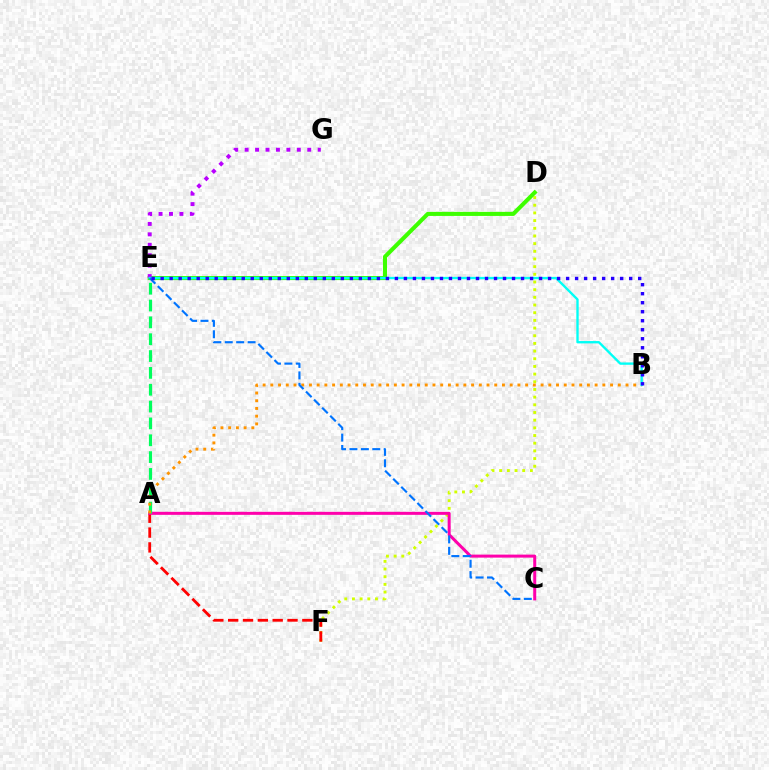{('D', 'F'): [{'color': '#d1ff00', 'line_style': 'dotted', 'thickness': 2.09}], ('A', 'F'): [{'color': '#ff0000', 'line_style': 'dashed', 'thickness': 2.02}], ('D', 'E'): [{'color': '#3dff00', 'line_style': 'solid', 'thickness': 2.93}], ('A', 'C'): [{'color': '#ff00ac', 'line_style': 'solid', 'thickness': 2.17}], ('E', 'G'): [{'color': '#b900ff', 'line_style': 'dotted', 'thickness': 2.83}], ('A', 'E'): [{'color': '#00ff5c', 'line_style': 'dashed', 'thickness': 2.29}], ('A', 'B'): [{'color': '#ff9400', 'line_style': 'dotted', 'thickness': 2.1}], ('B', 'E'): [{'color': '#00fff6', 'line_style': 'solid', 'thickness': 1.69}, {'color': '#2500ff', 'line_style': 'dotted', 'thickness': 2.45}], ('C', 'E'): [{'color': '#0074ff', 'line_style': 'dashed', 'thickness': 1.55}]}